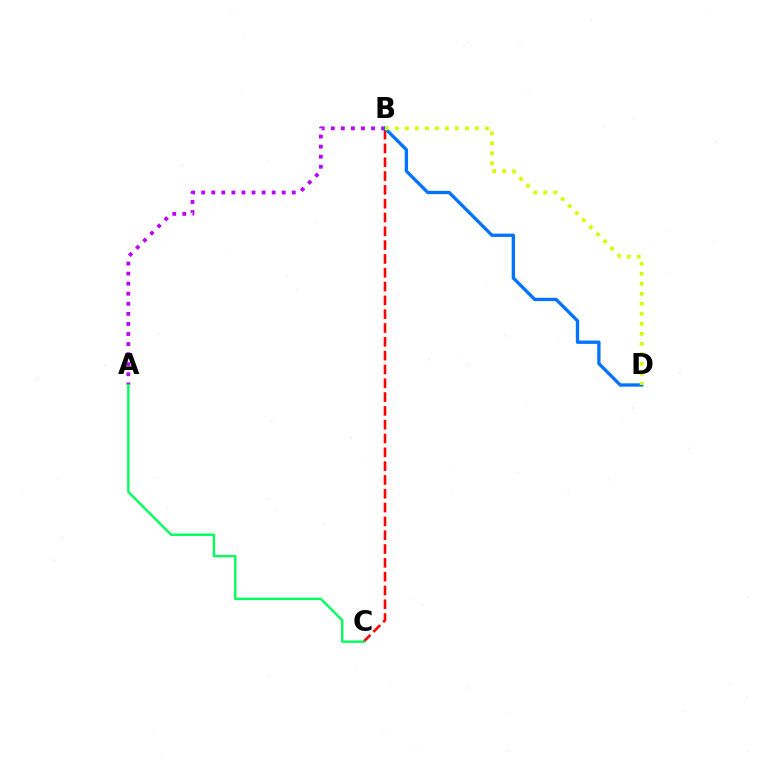{('A', 'B'): [{'color': '#b900ff', 'line_style': 'dotted', 'thickness': 2.74}], ('B', 'C'): [{'color': '#ff0000', 'line_style': 'dashed', 'thickness': 1.88}], ('A', 'C'): [{'color': '#00ff5c', 'line_style': 'solid', 'thickness': 1.73}], ('B', 'D'): [{'color': '#0074ff', 'line_style': 'solid', 'thickness': 2.39}, {'color': '#d1ff00', 'line_style': 'dotted', 'thickness': 2.72}]}